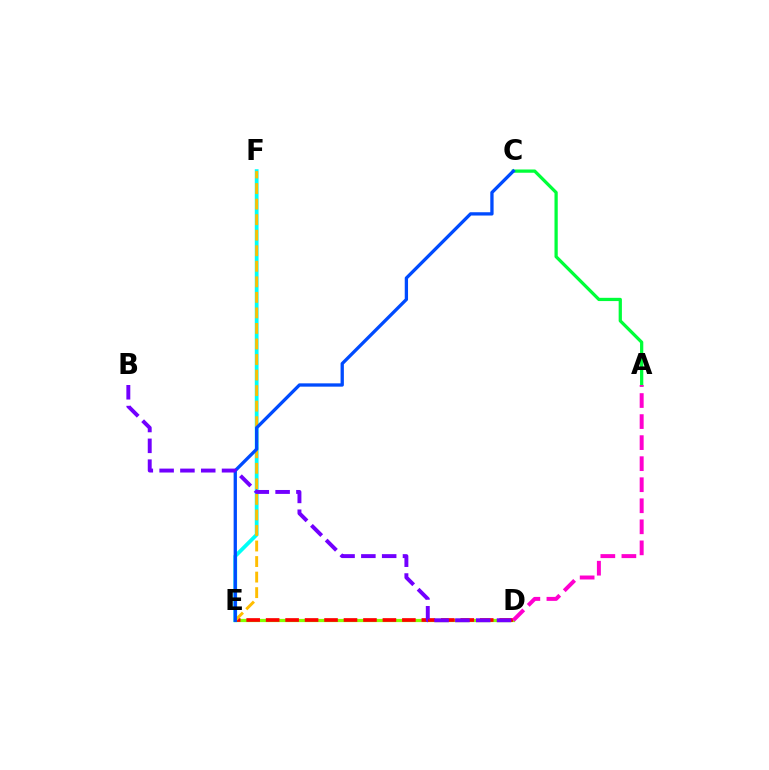{('A', 'C'): [{'color': '#00ff39', 'line_style': 'solid', 'thickness': 2.34}], ('E', 'F'): [{'color': '#00fff6', 'line_style': 'solid', 'thickness': 2.72}, {'color': '#ffbd00', 'line_style': 'dashed', 'thickness': 2.11}], ('D', 'E'): [{'color': '#84ff00', 'line_style': 'solid', 'thickness': 2.31}, {'color': '#ff0000', 'line_style': 'dashed', 'thickness': 2.64}], ('A', 'D'): [{'color': '#ff00cf', 'line_style': 'dashed', 'thickness': 2.86}], ('C', 'E'): [{'color': '#004bff', 'line_style': 'solid', 'thickness': 2.38}], ('B', 'D'): [{'color': '#7200ff', 'line_style': 'dashed', 'thickness': 2.83}]}